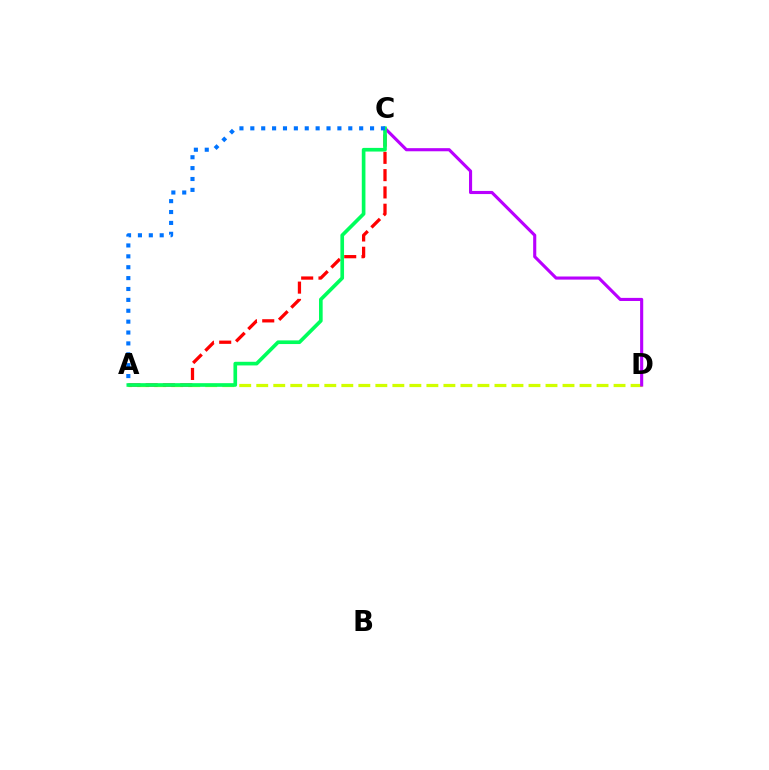{('A', 'D'): [{'color': '#d1ff00', 'line_style': 'dashed', 'thickness': 2.31}], ('C', 'D'): [{'color': '#b900ff', 'line_style': 'solid', 'thickness': 2.24}], ('A', 'C'): [{'color': '#ff0000', 'line_style': 'dashed', 'thickness': 2.35}, {'color': '#00ff5c', 'line_style': 'solid', 'thickness': 2.63}, {'color': '#0074ff', 'line_style': 'dotted', 'thickness': 2.96}]}